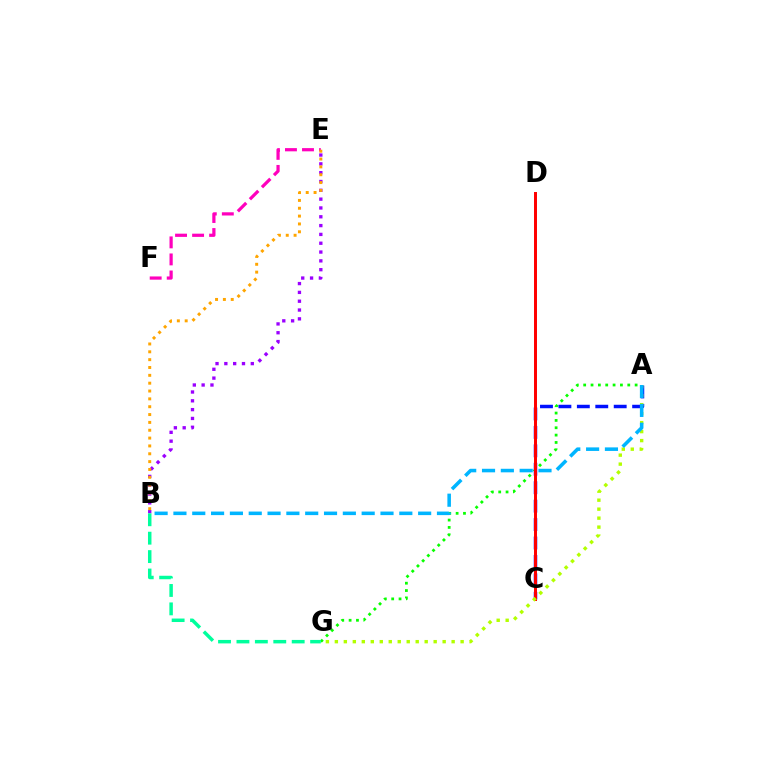{('A', 'G'): [{'color': '#08ff00', 'line_style': 'dotted', 'thickness': 2.0}, {'color': '#b3ff00', 'line_style': 'dotted', 'thickness': 2.44}], ('A', 'C'): [{'color': '#0010ff', 'line_style': 'dashed', 'thickness': 2.5}], ('C', 'D'): [{'color': '#ff0000', 'line_style': 'solid', 'thickness': 2.14}], ('B', 'E'): [{'color': '#9b00ff', 'line_style': 'dotted', 'thickness': 2.4}, {'color': '#ffa500', 'line_style': 'dotted', 'thickness': 2.13}], ('E', 'F'): [{'color': '#ff00bd', 'line_style': 'dashed', 'thickness': 2.31}], ('A', 'B'): [{'color': '#00b5ff', 'line_style': 'dashed', 'thickness': 2.56}], ('B', 'G'): [{'color': '#00ff9d', 'line_style': 'dashed', 'thickness': 2.5}]}